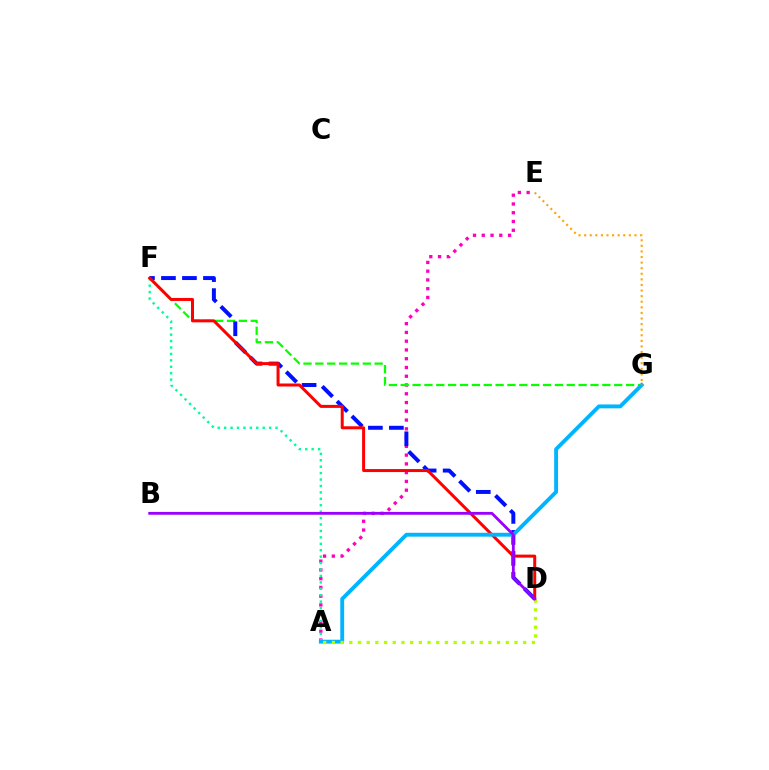{('A', 'E'): [{'color': '#ff00bd', 'line_style': 'dotted', 'thickness': 2.38}], ('A', 'F'): [{'color': '#00ff9d', 'line_style': 'dotted', 'thickness': 1.75}], ('F', 'G'): [{'color': '#08ff00', 'line_style': 'dashed', 'thickness': 1.61}], ('D', 'F'): [{'color': '#0010ff', 'line_style': 'dashed', 'thickness': 2.85}, {'color': '#ff0000', 'line_style': 'solid', 'thickness': 2.16}], ('A', 'G'): [{'color': '#00b5ff', 'line_style': 'solid', 'thickness': 2.79}], ('A', 'D'): [{'color': '#b3ff00', 'line_style': 'dotted', 'thickness': 2.36}], ('B', 'D'): [{'color': '#9b00ff', 'line_style': 'solid', 'thickness': 2.03}], ('E', 'G'): [{'color': '#ffa500', 'line_style': 'dotted', 'thickness': 1.52}]}